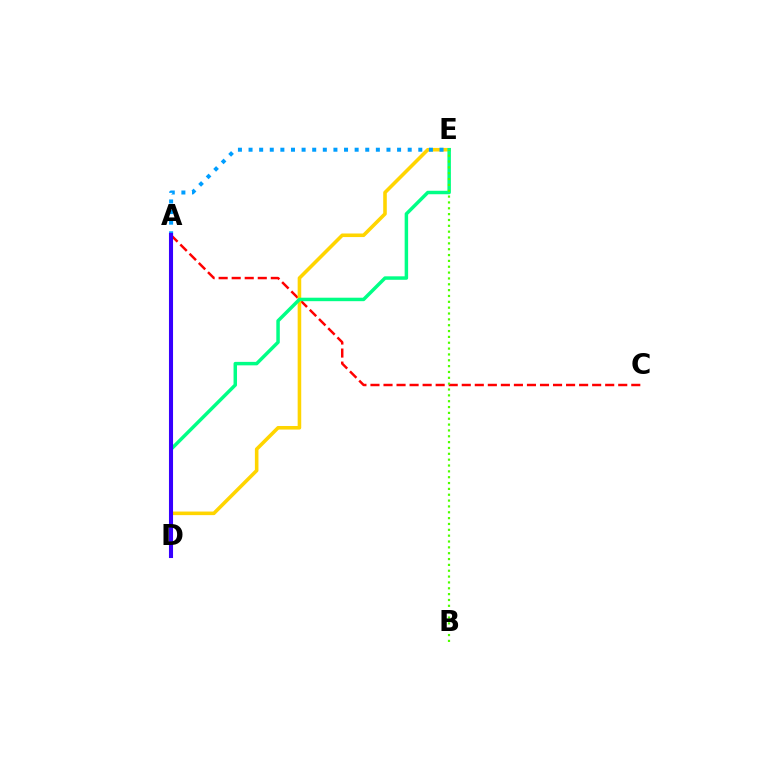{('A', 'C'): [{'color': '#ff0000', 'line_style': 'dashed', 'thickness': 1.77}], ('D', 'E'): [{'color': '#ffd500', 'line_style': 'solid', 'thickness': 2.57}, {'color': '#00ff86', 'line_style': 'solid', 'thickness': 2.5}], ('A', 'D'): [{'color': '#ff00ed', 'line_style': 'dotted', 'thickness': 1.97}, {'color': '#3700ff', 'line_style': 'solid', 'thickness': 2.94}], ('A', 'E'): [{'color': '#009eff', 'line_style': 'dotted', 'thickness': 2.88}], ('B', 'E'): [{'color': '#4fff00', 'line_style': 'dotted', 'thickness': 1.59}]}